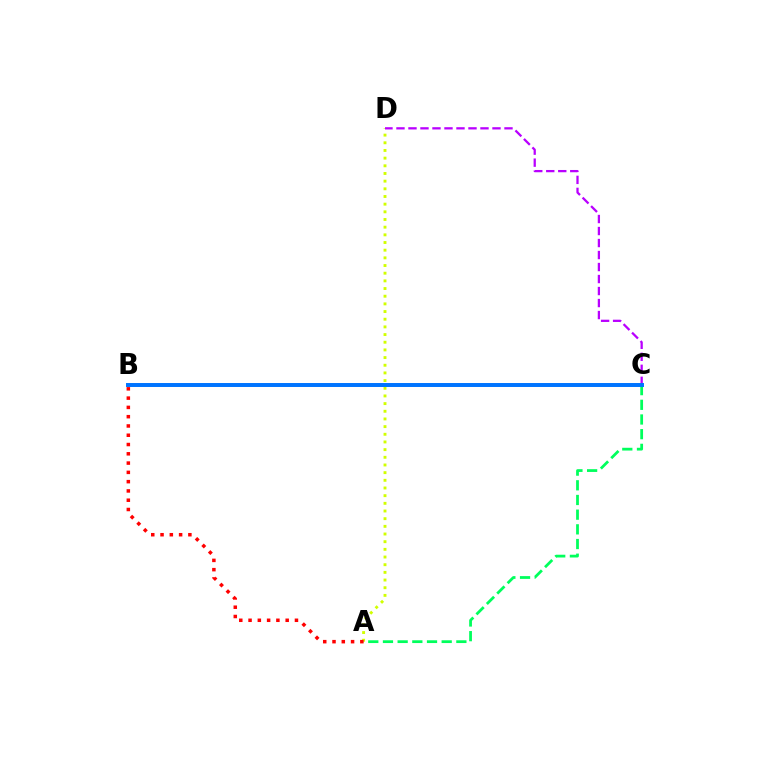{('A', 'D'): [{'color': '#d1ff00', 'line_style': 'dotted', 'thickness': 2.08}], ('C', 'D'): [{'color': '#b900ff', 'line_style': 'dashed', 'thickness': 1.63}], ('A', 'C'): [{'color': '#00ff5c', 'line_style': 'dashed', 'thickness': 1.99}], ('B', 'C'): [{'color': '#0074ff', 'line_style': 'solid', 'thickness': 2.85}], ('A', 'B'): [{'color': '#ff0000', 'line_style': 'dotted', 'thickness': 2.52}]}